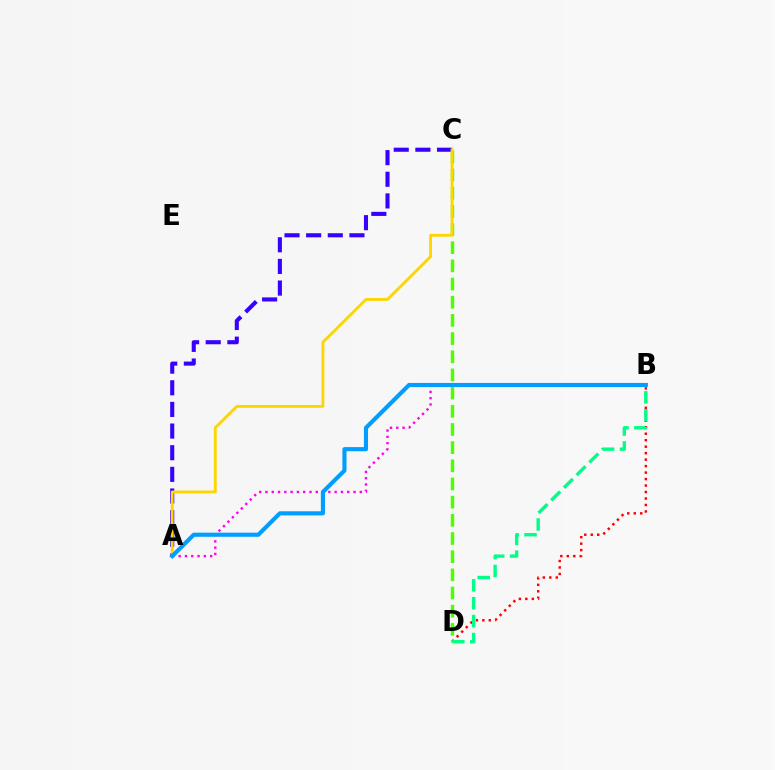{('B', 'D'): [{'color': '#ff0000', 'line_style': 'dotted', 'thickness': 1.76}, {'color': '#00ff86', 'line_style': 'dashed', 'thickness': 2.43}], ('A', 'C'): [{'color': '#3700ff', 'line_style': 'dashed', 'thickness': 2.94}, {'color': '#ffd500', 'line_style': 'solid', 'thickness': 2.05}], ('A', 'B'): [{'color': '#ff00ed', 'line_style': 'dotted', 'thickness': 1.71}, {'color': '#009eff', 'line_style': 'solid', 'thickness': 2.97}], ('C', 'D'): [{'color': '#4fff00', 'line_style': 'dashed', 'thickness': 2.47}]}